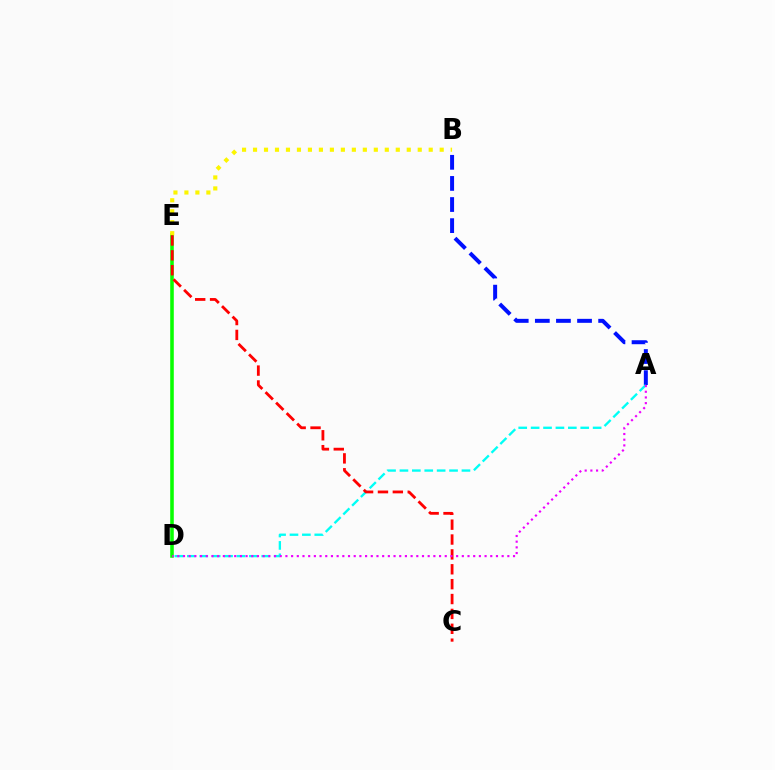{('D', 'E'): [{'color': '#08ff00', 'line_style': 'solid', 'thickness': 2.57}], ('B', 'E'): [{'color': '#fcf500', 'line_style': 'dotted', 'thickness': 2.98}], ('A', 'B'): [{'color': '#0010ff', 'line_style': 'dashed', 'thickness': 2.87}], ('A', 'D'): [{'color': '#00fff6', 'line_style': 'dashed', 'thickness': 1.68}, {'color': '#ee00ff', 'line_style': 'dotted', 'thickness': 1.55}], ('C', 'E'): [{'color': '#ff0000', 'line_style': 'dashed', 'thickness': 2.02}]}